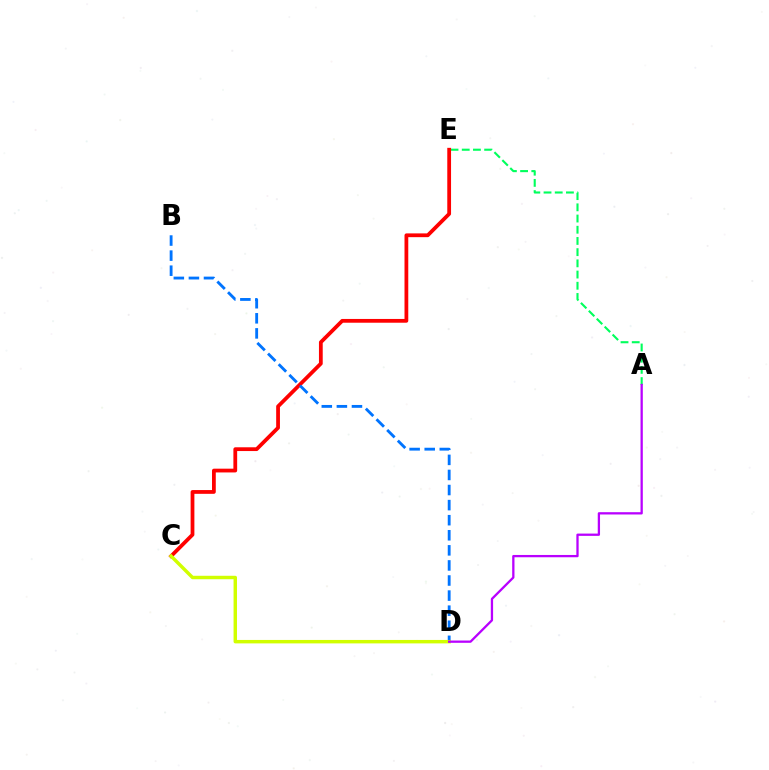{('A', 'E'): [{'color': '#00ff5c', 'line_style': 'dashed', 'thickness': 1.52}], ('C', 'E'): [{'color': '#ff0000', 'line_style': 'solid', 'thickness': 2.72}], ('B', 'D'): [{'color': '#0074ff', 'line_style': 'dashed', 'thickness': 2.05}], ('C', 'D'): [{'color': '#d1ff00', 'line_style': 'solid', 'thickness': 2.48}], ('A', 'D'): [{'color': '#b900ff', 'line_style': 'solid', 'thickness': 1.65}]}